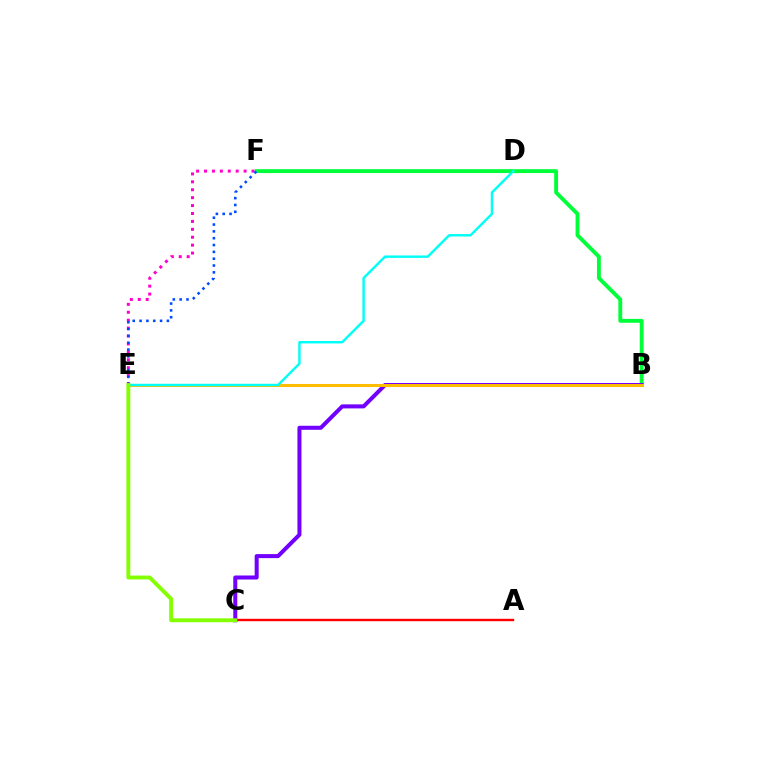{('B', 'F'): [{'color': '#00ff39', 'line_style': 'solid', 'thickness': 2.79}], ('E', 'F'): [{'color': '#ff00cf', 'line_style': 'dotted', 'thickness': 2.15}, {'color': '#004bff', 'line_style': 'dotted', 'thickness': 1.86}], ('B', 'C'): [{'color': '#7200ff', 'line_style': 'solid', 'thickness': 2.9}], ('B', 'E'): [{'color': '#ffbd00', 'line_style': 'solid', 'thickness': 2.18}], ('A', 'C'): [{'color': '#ff0000', 'line_style': 'solid', 'thickness': 1.74}], ('D', 'E'): [{'color': '#00fff6', 'line_style': 'solid', 'thickness': 1.75}], ('C', 'E'): [{'color': '#84ff00', 'line_style': 'solid', 'thickness': 2.8}]}